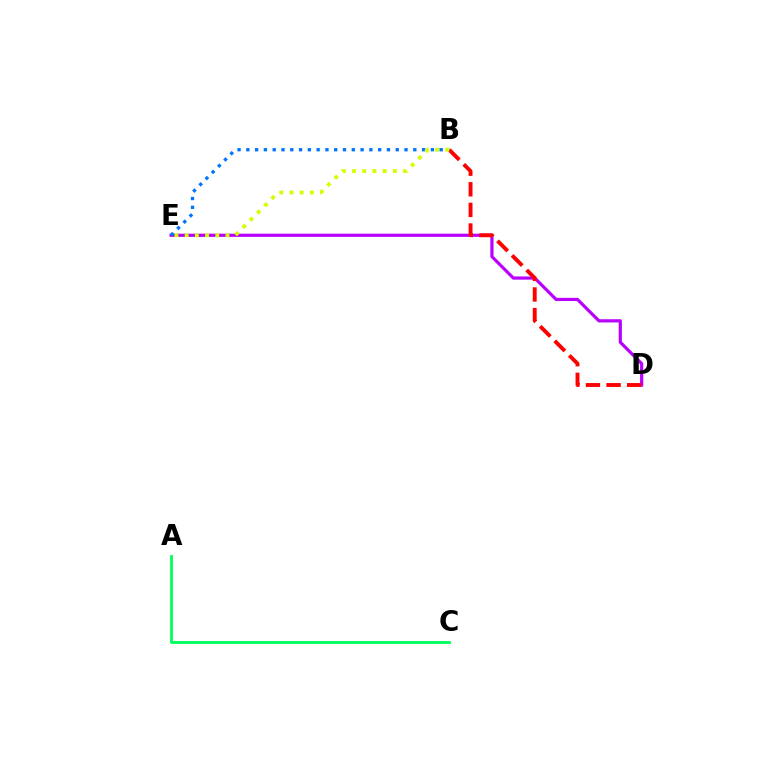{('A', 'C'): [{'color': '#00ff5c', 'line_style': 'solid', 'thickness': 2.04}], ('D', 'E'): [{'color': '#b900ff', 'line_style': 'solid', 'thickness': 2.3}], ('B', 'D'): [{'color': '#ff0000', 'line_style': 'dashed', 'thickness': 2.8}], ('B', 'E'): [{'color': '#0074ff', 'line_style': 'dotted', 'thickness': 2.39}, {'color': '#d1ff00', 'line_style': 'dotted', 'thickness': 2.77}]}